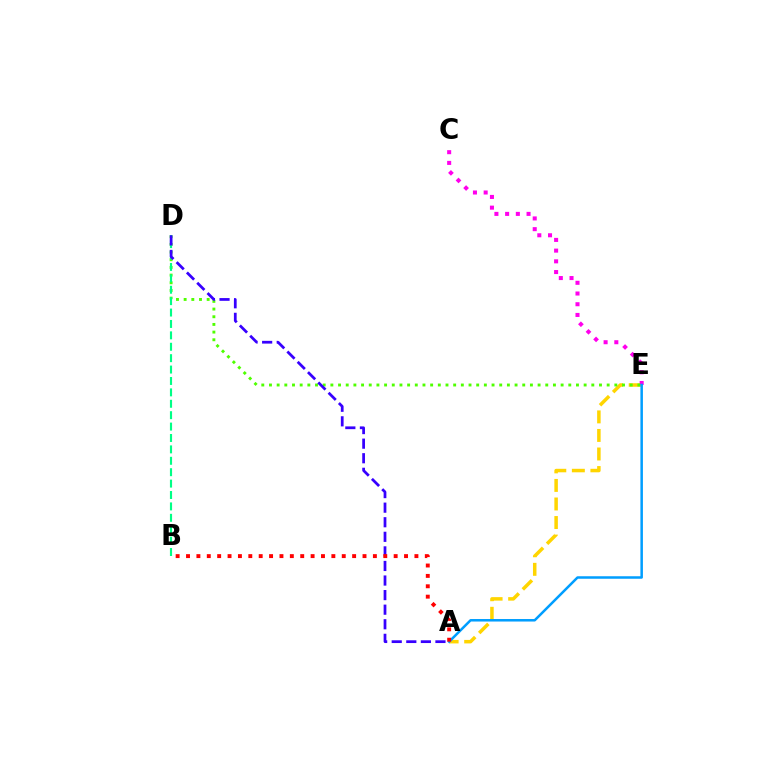{('A', 'E'): [{'color': '#ffd500', 'line_style': 'dashed', 'thickness': 2.52}, {'color': '#009eff', 'line_style': 'solid', 'thickness': 1.81}], ('C', 'E'): [{'color': '#ff00ed', 'line_style': 'dotted', 'thickness': 2.91}], ('D', 'E'): [{'color': '#4fff00', 'line_style': 'dotted', 'thickness': 2.09}], ('B', 'D'): [{'color': '#00ff86', 'line_style': 'dashed', 'thickness': 1.55}], ('A', 'D'): [{'color': '#3700ff', 'line_style': 'dashed', 'thickness': 1.98}], ('A', 'B'): [{'color': '#ff0000', 'line_style': 'dotted', 'thickness': 2.82}]}